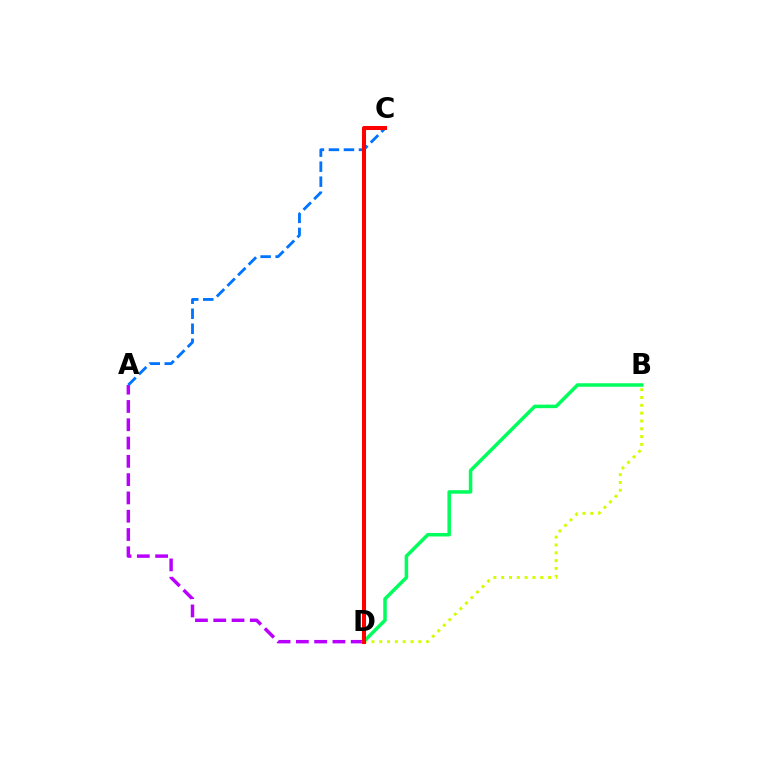{('B', 'D'): [{'color': '#d1ff00', 'line_style': 'dotted', 'thickness': 2.12}, {'color': '#00ff5c', 'line_style': 'solid', 'thickness': 2.53}], ('A', 'D'): [{'color': '#b900ff', 'line_style': 'dashed', 'thickness': 2.49}], ('A', 'C'): [{'color': '#0074ff', 'line_style': 'dashed', 'thickness': 2.04}], ('C', 'D'): [{'color': '#ff0000', 'line_style': 'solid', 'thickness': 2.91}]}